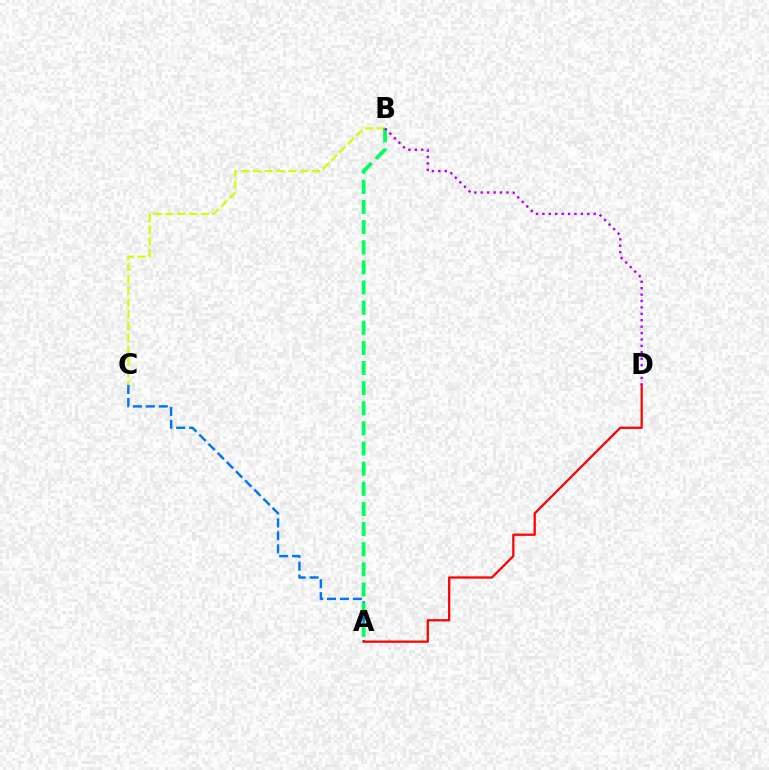{('B', 'C'): [{'color': '#d1ff00', 'line_style': 'dashed', 'thickness': 1.6}], ('A', 'C'): [{'color': '#0074ff', 'line_style': 'dashed', 'thickness': 1.76}], ('A', 'D'): [{'color': '#ff0000', 'line_style': 'solid', 'thickness': 1.62}], ('A', 'B'): [{'color': '#00ff5c', 'line_style': 'dashed', 'thickness': 2.73}], ('B', 'D'): [{'color': '#b900ff', 'line_style': 'dotted', 'thickness': 1.74}]}